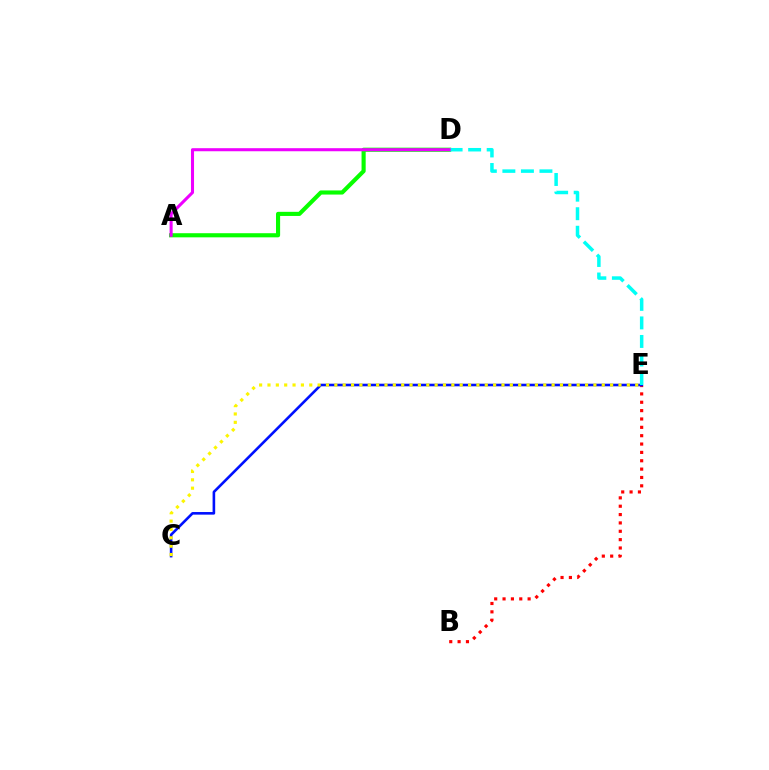{('B', 'E'): [{'color': '#ff0000', 'line_style': 'dotted', 'thickness': 2.27}], ('A', 'D'): [{'color': '#08ff00', 'line_style': 'solid', 'thickness': 2.97}, {'color': '#ee00ff', 'line_style': 'solid', 'thickness': 2.2}], ('C', 'E'): [{'color': '#0010ff', 'line_style': 'solid', 'thickness': 1.88}, {'color': '#fcf500', 'line_style': 'dotted', 'thickness': 2.27}], ('D', 'E'): [{'color': '#00fff6', 'line_style': 'dashed', 'thickness': 2.52}]}